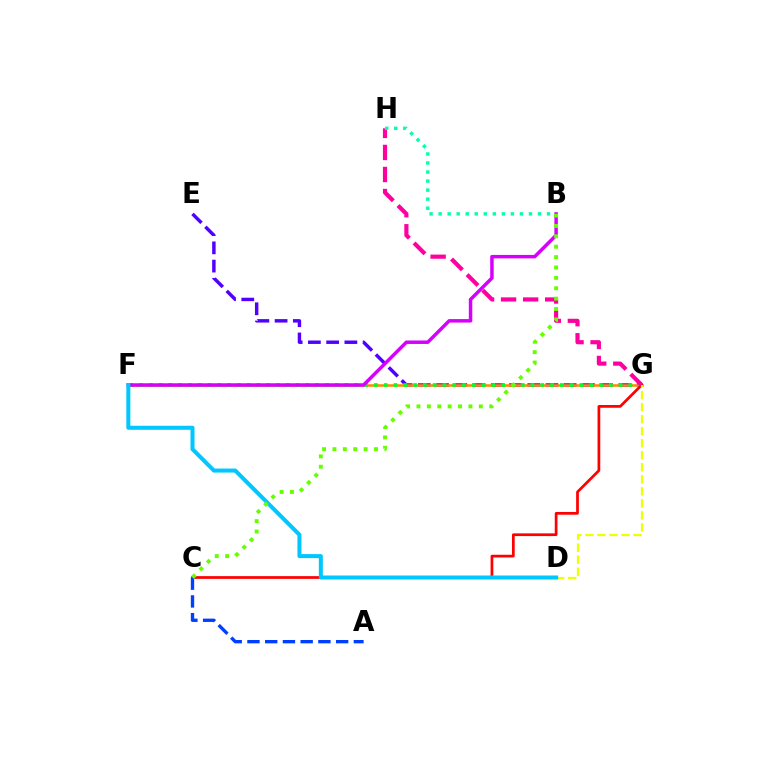{('E', 'G'): [{'color': '#4f00ff', 'line_style': 'dashed', 'thickness': 2.48}], ('F', 'G'): [{'color': '#ff8800', 'line_style': 'solid', 'thickness': 1.82}, {'color': '#00ff27', 'line_style': 'dotted', 'thickness': 2.66}], ('C', 'G'): [{'color': '#ff0000', 'line_style': 'solid', 'thickness': 1.96}], ('D', 'G'): [{'color': '#eeff00', 'line_style': 'dashed', 'thickness': 1.63}], ('B', 'F'): [{'color': '#d600ff', 'line_style': 'solid', 'thickness': 2.51}], ('D', 'F'): [{'color': '#00c7ff', 'line_style': 'solid', 'thickness': 2.9}], ('A', 'C'): [{'color': '#003fff', 'line_style': 'dashed', 'thickness': 2.41}], ('G', 'H'): [{'color': '#ff00a0', 'line_style': 'dashed', 'thickness': 2.99}], ('B', 'C'): [{'color': '#66ff00', 'line_style': 'dotted', 'thickness': 2.82}], ('B', 'H'): [{'color': '#00ffaf', 'line_style': 'dotted', 'thickness': 2.45}]}